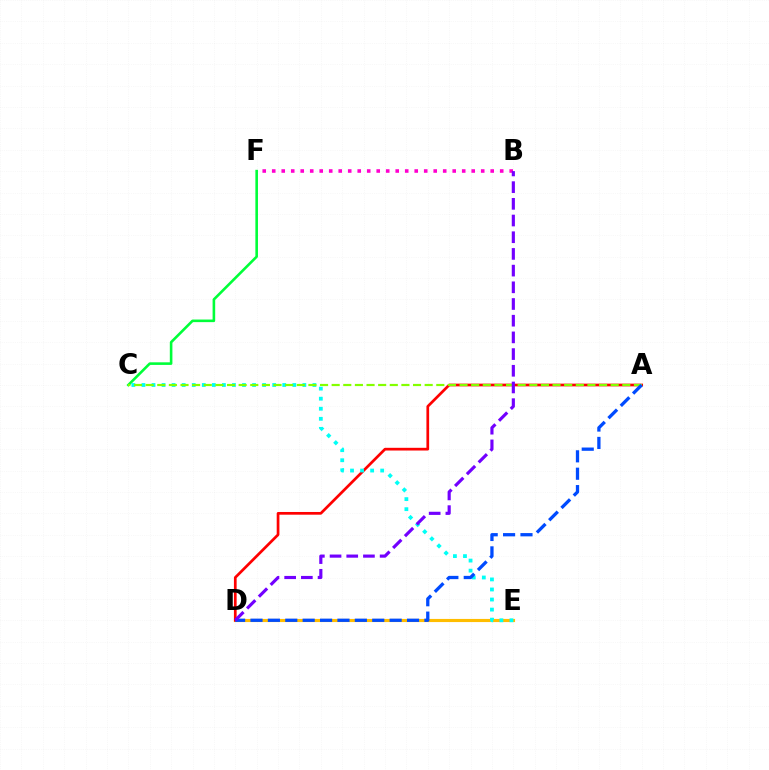{('C', 'F'): [{'color': '#00ff39', 'line_style': 'solid', 'thickness': 1.87}], ('D', 'E'): [{'color': '#ffbd00', 'line_style': 'solid', 'thickness': 2.26}], ('A', 'D'): [{'color': '#ff0000', 'line_style': 'solid', 'thickness': 1.95}, {'color': '#004bff', 'line_style': 'dashed', 'thickness': 2.36}], ('C', 'E'): [{'color': '#00fff6', 'line_style': 'dotted', 'thickness': 2.73}], ('A', 'C'): [{'color': '#84ff00', 'line_style': 'dashed', 'thickness': 1.58}], ('B', 'F'): [{'color': '#ff00cf', 'line_style': 'dotted', 'thickness': 2.58}], ('B', 'D'): [{'color': '#7200ff', 'line_style': 'dashed', 'thickness': 2.27}]}